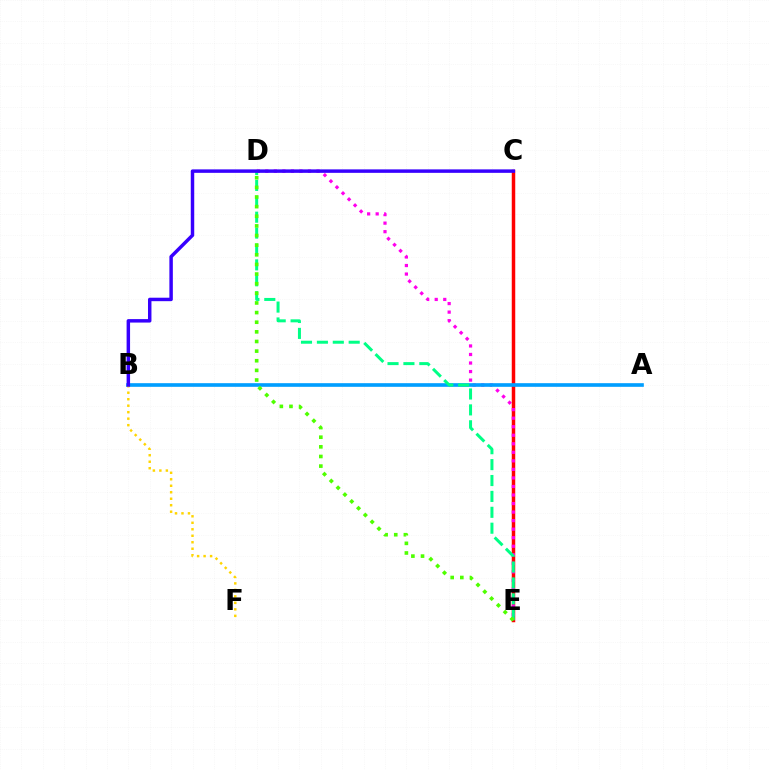{('C', 'E'): [{'color': '#ff0000', 'line_style': 'solid', 'thickness': 2.51}], ('D', 'E'): [{'color': '#ff00ed', 'line_style': 'dotted', 'thickness': 2.32}, {'color': '#00ff86', 'line_style': 'dashed', 'thickness': 2.16}, {'color': '#4fff00', 'line_style': 'dotted', 'thickness': 2.62}], ('A', 'B'): [{'color': '#009eff', 'line_style': 'solid', 'thickness': 2.62}], ('B', 'F'): [{'color': '#ffd500', 'line_style': 'dotted', 'thickness': 1.76}], ('B', 'C'): [{'color': '#3700ff', 'line_style': 'solid', 'thickness': 2.49}]}